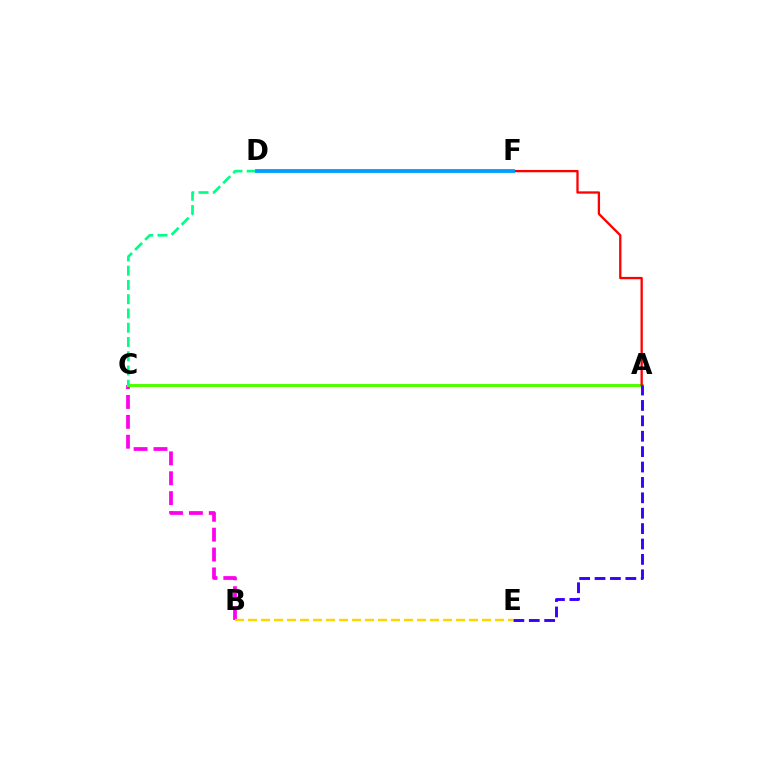{('B', 'C'): [{'color': '#ff00ed', 'line_style': 'dashed', 'thickness': 2.7}], ('B', 'E'): [{'color': '#ffd500', 'line_style': 'dashed', 'thickness': 1.77}], ('A', 'C'): [{'color': '#4fff00', 'line_style': 'solid', 'thickness': 2.14}], ('C', 'D'): [{'color': '#00ff86', 'line_style': 'dashed', 'thickness': 1.94}], ('A', 'F'): [{'color': '#ff0000', 'line_style': 'solid', 'thickness': 1.66}], ('A', 'E'): [{'color': '#3700ff', 'line_style': 'dashed', 'thickness': 2.09}], ('D', 'F'): [{'color': '#009eff', 'line_style': 'solid', 'thickness': 2.76}]}